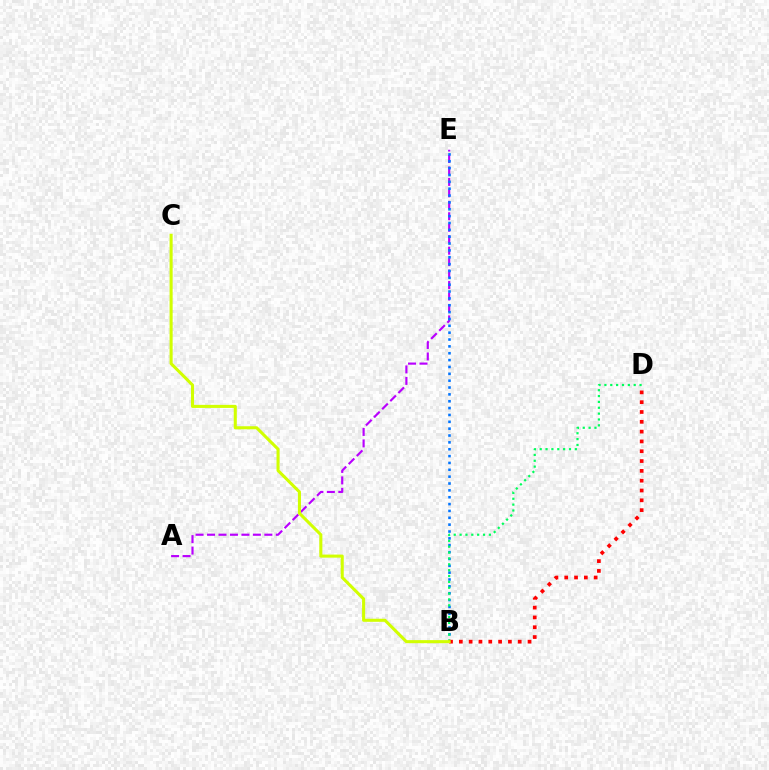{('A', 'E'): [{'color': '#b900ff', 'line_style': 'dashed', 'thickness': 1.56}], ('B', 'E'): [{'color': '#0074ff', 'line_style': 'dotted', 'thickness': 1.86}], ('B', 'D'): [{'color': '#00ff5c', 'line_style': 'dotted', 'thickness': 1.59}, {'color': '#ff0000', 'line_style': 'dotted', 'thickness': 2.67}], ('B', 'C'): [{'color': '#d1ff00', 'line_style': 'solid', 'thickness': 2.21}]}